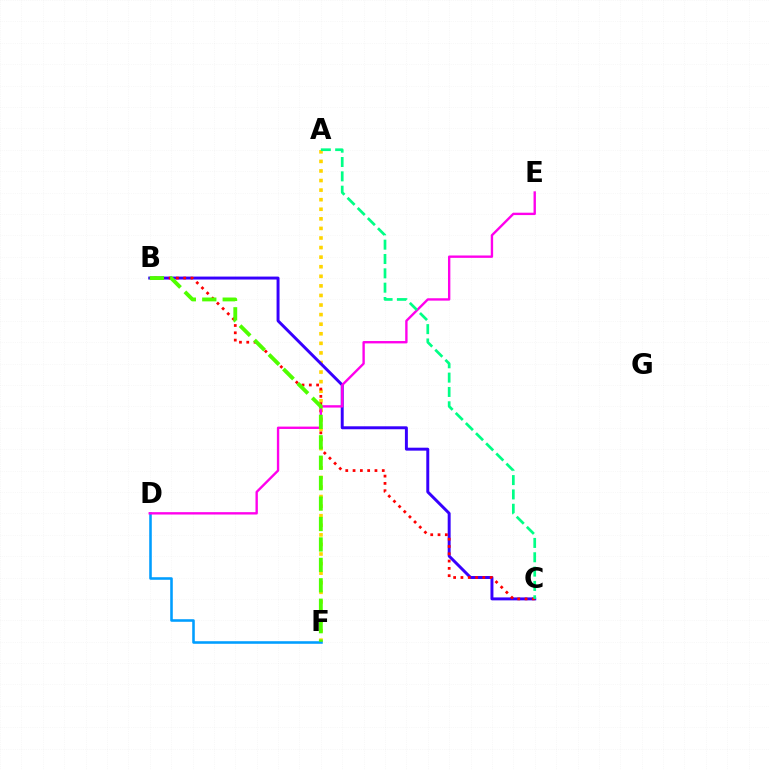{('A', 'F'): [{'color': '#ffd500', 'line_style': 'dotted', 'thickness': 2.6}], ('D', 'F'): [{'color': '#009eff', 'line_style': 'solid', 'thickness': 1.85}], ('B', 'C'): [{'color': '#3700ff', 'line_style': 'solid', 'thickness': 2.12}, {'color': '#ff0000', 'line_style': 'dotted', 'thickness': 1.98}], ('D', 'E'): [{'color': '#ff00ed', 'line_style': 'solid', 'thickness': 1.71}], ('B', 'F'): [{'color': '#4fff00', 'line_style': 'dashed', 'thickness': 2.78}], ('A', 'C'): [{'color': '#00ff86', 'line_style': 'dashed', 'thickness': 1.95}]}